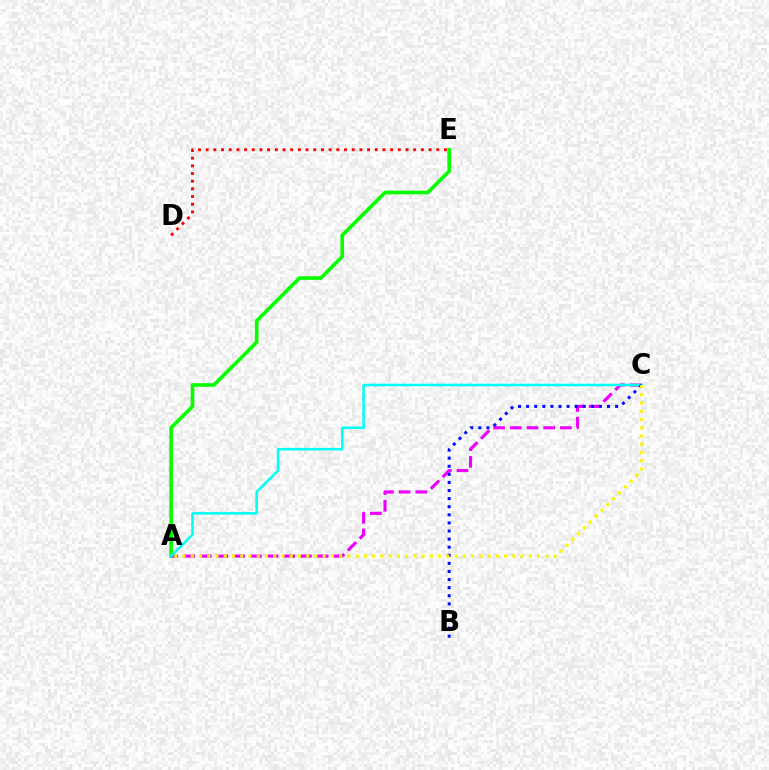{('A', 'E'): [{'color': '#08ff00', 'line_style': 'solid', 'thickness': 2.63}], ('A', 'C'): [{'color': '#ee00ff', 'line_style': 'dashed', 'thickness': 2.27}, {'color': '#00fff6', 'line_style': 'solid', 'thickness': 1.83}, {'color': '#fcf500', 'line_style': 'dotted', 'thickness': 2.24}], ('D', 'E'): [{'color': '#ff0000', 'line_style': 'dotted', 'thickness': 2.09}], ('B', 'C'): [{'color': '#0010ff', 'line_style': 'dotted', 'thickness': 2.2}]}